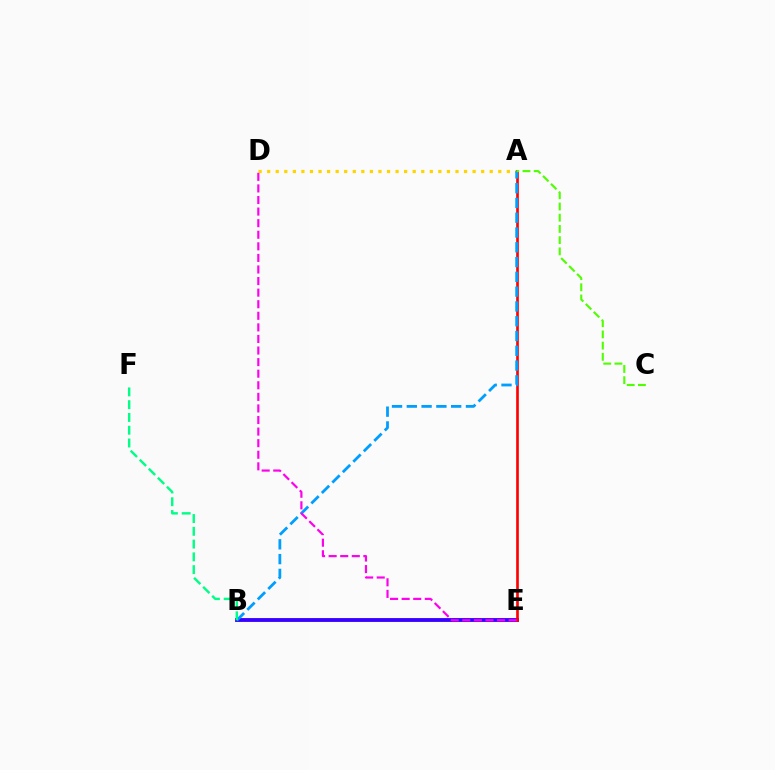{('A', 'D'): [{'color': '#ffd500', 'line_style': 'dotted', 'thickness': 2.33}], ('B', 'E'): [{'color': '#3700ff', 'line_style': 'solid', 'thickness': 2.77}], ('A', 'E'): [{'color': '#ff0000', 'line_style': 'solid', 'thickness': 1.91}], ('A', 'B'): [{'color': '#009eff', 'line_style': 'dashed', 'thickness': 2.01}], ('A', 'C'): [{'color': '#4fff00', 'line_style': 'dashed', 'thickness': 1.52}], ('B', 'F'): [{'color': '#00ff86', 'line_style': 'dashed', 'thickness': 1.74}], ('D', 'E'): [{'color': '#ff00ed', 'line_style': 'dashed', 'thickness': 1.57}]}